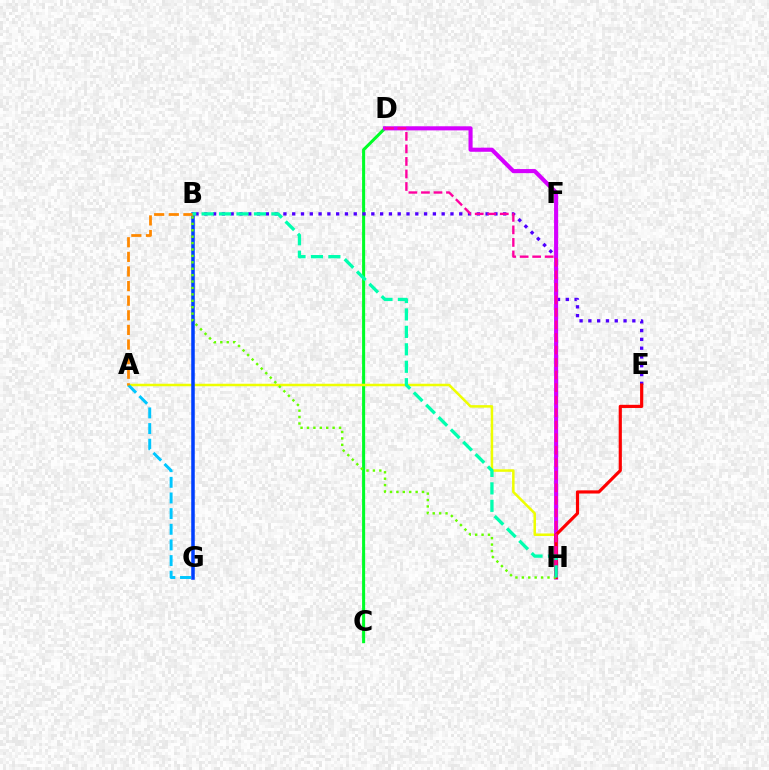{('C', 'D'): [{'color': '#00ff27', 'line_style': 'solid', 'thickness': 2.2}], ('A', 'H'): [{'color': '#eeff00', 'line_style': 'solid', 'thickness': 1.81}], ('B', 'E'): [{'color': '#4f00ff', 'line_style': 'dotted', 'thickness': 2.39}], ('D', 'H'): [{'color': '#d600ff', 'line_style': 'solid', 'thickness': 2.95}, {'color': '#ff00a0', 'line_style': 'dashed', 'thickness': 1.7}], ('A', 'G'): [{'color': '#00c7ff', 'line_style': 'dashed', 'thickness': 2.13}], ('E', 'H'): [{'color': '#ff0000', 'line_style': 'solid', 'thickness': 2.28}], ('B', 'G'): [{'color': '#003fff', 'line_style': 'solid', 'thickness': 2.53}], ('B', 'H'): [{'color': '#66ff00', 'line_style': 'dotted', 'thickness': 1.74}, {'color': '#00ffaf', 'line_style': 'dashed', 'thickness': 2.37}], ('A', 'B'): [{'color': '#ff8800', 'line_style': 'dashed', 'thickness': 1.98}]}